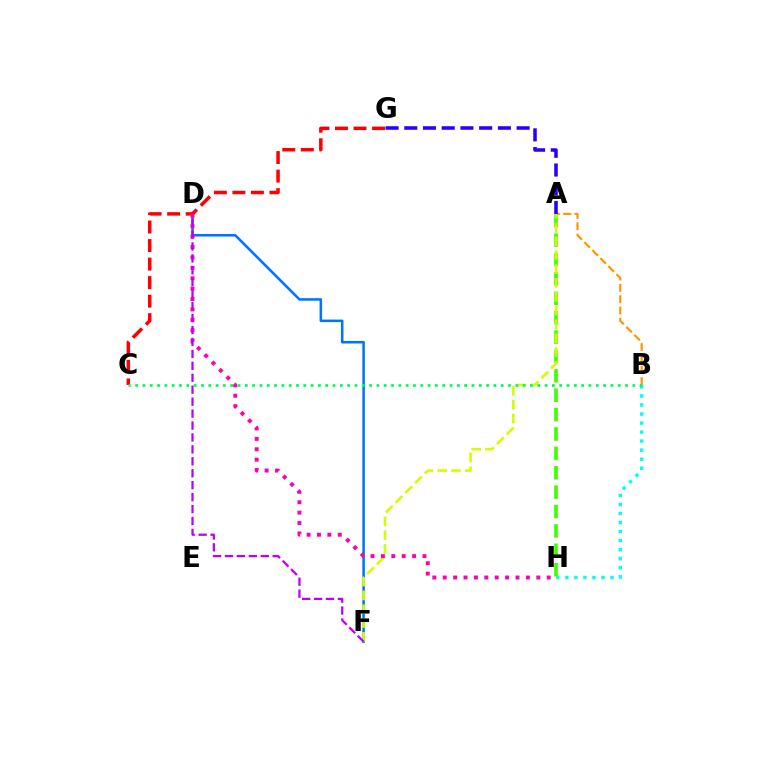{('B', 'H'): [{'color': '#00fff6', 'line_style': 'dotted', 'thickness': 2.45}], ('A', 'B'): [{'color': '#ff9400', 'line_style': 'dashed', 'thickness': 1.54}], ('A', 'H'): [{'color': '#3dff00', 'line_style': 'dashed', 'thickness': 2.63}], ('D', 'F'): [{'color': '#0074ff', 'line_style': 'solid', 'thickness': 1.83}, {'color': '#b900ff', 'line_style': 'dashed', 'thickness': 1.62}], ('A', 'F'): [{'color': '#d1ff00', 'line_style': 'dashed', 'thickness': 1.88}], ('A', 'G'): [{'color': '#2500ff', 'line_style': 'dashed', 'thickness': 2.54}], ('C', 'G'): [{'color': '#ff0000', 'line_style': 'dashed', 'thickness': 2.52}], ('D', 'H'): [{'color': '#ff00ac', 'line_style': 'dotted', 'thickness': 2.83}], ('B', 'C'): [{'color': '#00ff5c', 'line_style': 'dotted', 'thickness': 1.99}]}